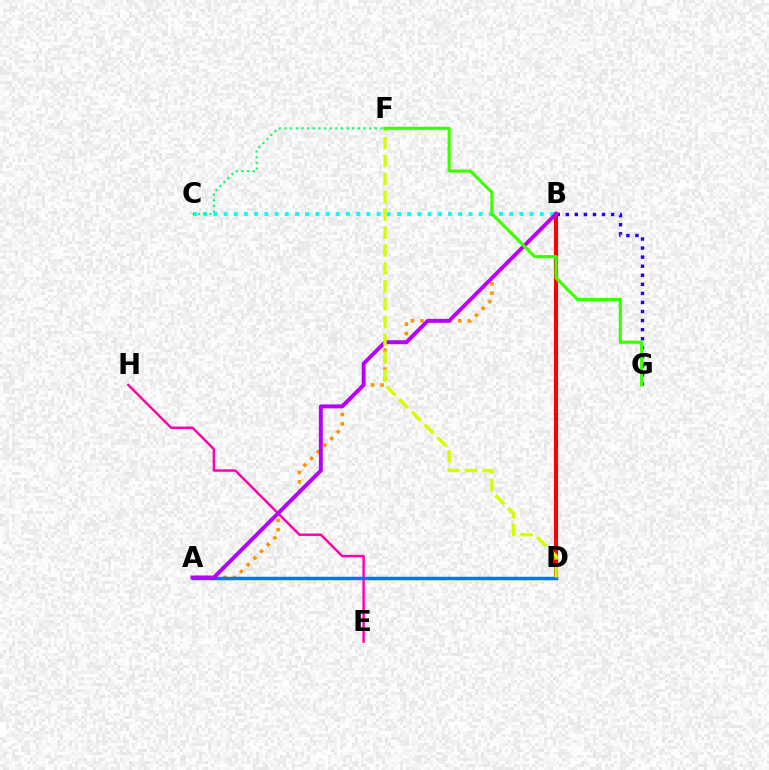{('B', 'C'): [{'color': '#00fff6', 'line_style': 'dotted', 'thickness': 2.77}], ('C', 'F'): [{'color': '#00ff5c', 'line_style': 'dotted', 'thickness': 1.53}], ('B', 'D'): [{'color': '#ff0000', 'line_style': 'solid', 'thickness': 2.94}], ('B', 'G'): [{'color': '#2500ff', 'line_style': 'dotted', 'thickness': 2.46}], ('E', 'H'): [{'color': '#ff00ac', 'line_style': 'solid', 'thickness': 1.74}], ('A', 'B'): [{'color': '#ff9400', 'line_style': 'dotted', 'thickness': 2.57}, {'color': '#b900ff', 'line_style': 'solid', 'thickness': 2.83}], ('A', 'D'): [{'color': '#0074ff', 'line_style': 'solid', 'thickness': 2.49}], ('D', 'F'): [{'color': '#d1ff00', 'line_style': 'dashed', 'thickness': 2.43}], ('F', 'G'): [{'color': '#3dff00', 'line_style': 'solid', 'thickness': 2.26}]}